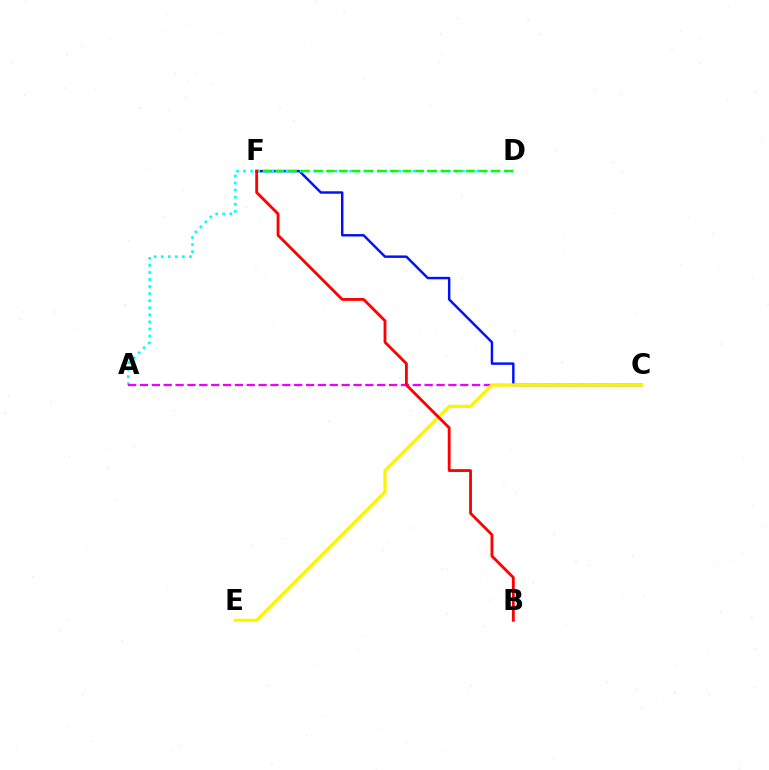{('C', 'F'): [{'color': '#0010ff', 'line_style': 'solid', 'thickness': 1.76}], ('A', 'D'): [{'color': '#00fff6', 'line_style': 'dotted', 'thickness': 1.92}], ('D', 'F'): [{'color': '#08ff00', 'line_style': 'dashed', 'thickness': 1.73}], ('A', 'C'): [{'color': '#ee00ff', 'line_style': 'dashed', 'thickness': 1.61}], ('C', 'E'): [{'color': '#fcf500', 'line_style': 'solid', 'thickness': 2.33}], ('B', 'F'): [{'color': '#ff0000', 'line_style': 'solid', 'thickness': 2.03}]}